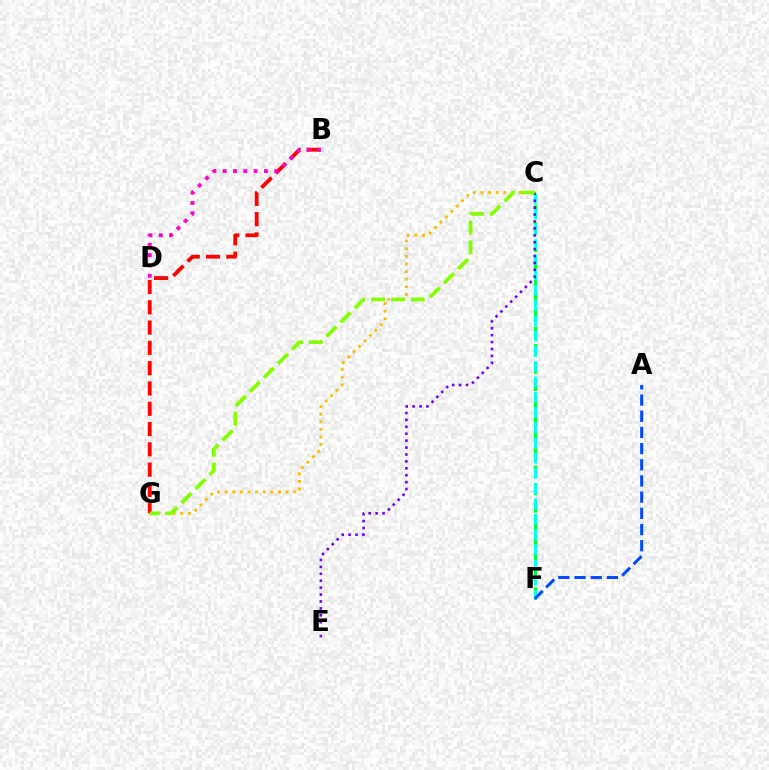{('C', 'G'): [{'color': '#ffbd00', 'line_style': 'dotted', 'thickness': 2.07}, {'color': '#84ff00', 'line_style': 'dashed', 'thickness': 2.71}], ('C', 'F'): [{'color': '#00ff39', 'line_style': 'dashed', 'thickness': 2.36}, {'color': '#00fff6', 'line_style': 'dashed', 'thickness': 2.07}], ('A', 'F'): [{'color': '#004bff', 'line_style': 'dashed', 'thickness': 2.2}], ('C', 'E'): [{'color': '#7200ff', 'line_style': 'dotted', 'thickness': 1.88}], ('B', 'G'): [{'color': '#ff0000', 'line_style': 'dashed', 'thickness': 2.76}], ('B', 'D'): [{'color': '#ff00cf', 'line_style': 'dotted', 'thickness': 2.8}]}